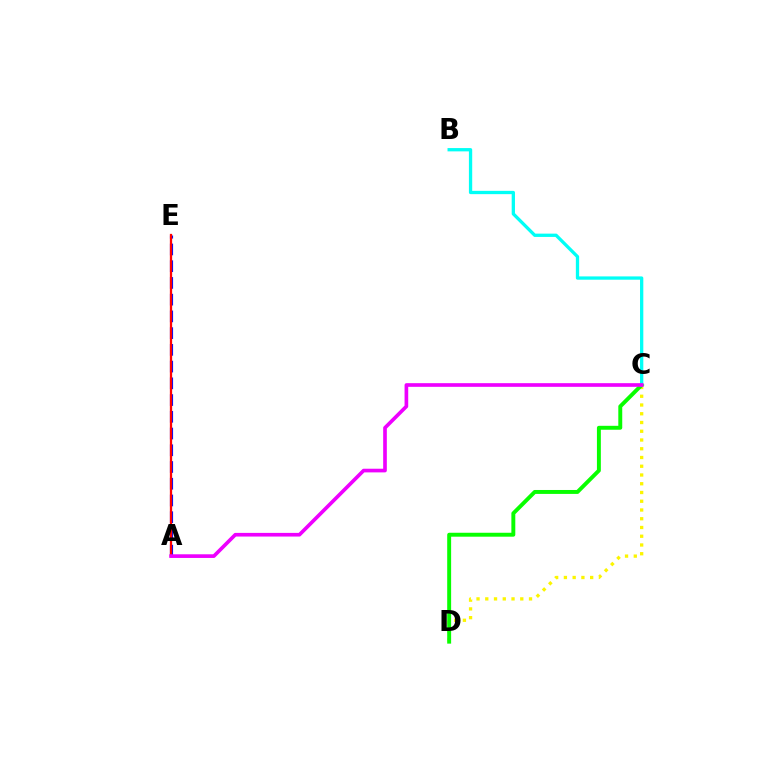{('A', 'E'): [{'color': '#0010ff', 'line_style': 'dashed', 'thickness': 2.27}, {'color': '#ff0000', 'line_style': 'solid', 'thickness': 1.64}], ('C', 'D'): [{'color': '#fcf500', 'line_style': 'dotted', 'thickness': 2.38}, {'color': '#08ff00', 'line_style': 'solid', 'thickness': 2.83}], ('B', 'C'): [{'color': '#00fff6', 'line_style': 'solid', 'thickness': 2.37}], ('A', 'C'): [{'color': '#ee00ff', 'line_style': 'solid', 'thickness': 2.63}]}